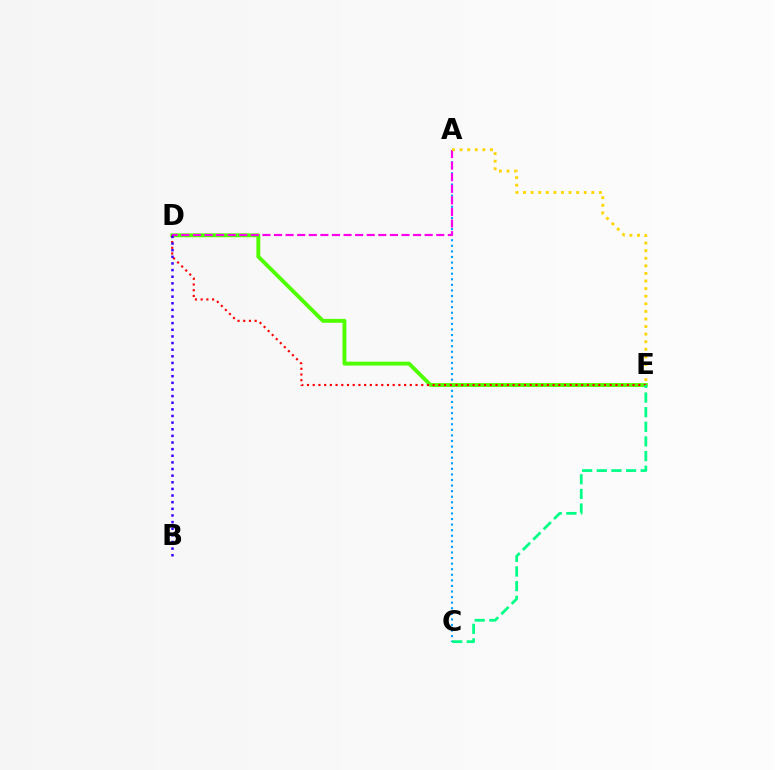{('A', 'C'): [{'color': '#009eff', 'line_style': 'dotted', 'thickness': 1.51}], ('D', 'E'): [{'color': '#4fff00', 'line_style': 'solid', 'thickness': 2.79}, {'color': '#ff0000', 'line_style': 'dotted', 'thickness': 1.55}], ('A', 'D'): [{'color': '#ff00ed', 'line_style': 'dashed', 'thickness': 1.57}], ('C', 'E'): [{'color': '#00ff86', 'line_style': 'dashed', 'thickness': 1.99}], ('A', 'E'): [{'color': '#ffd500', 'line_style': 'dotted', 'thickness': 2.06}], ('B', 'D'): [{'color': '#3700ff', 'line_style': 'dotted', 'thickness': 1.8}]}